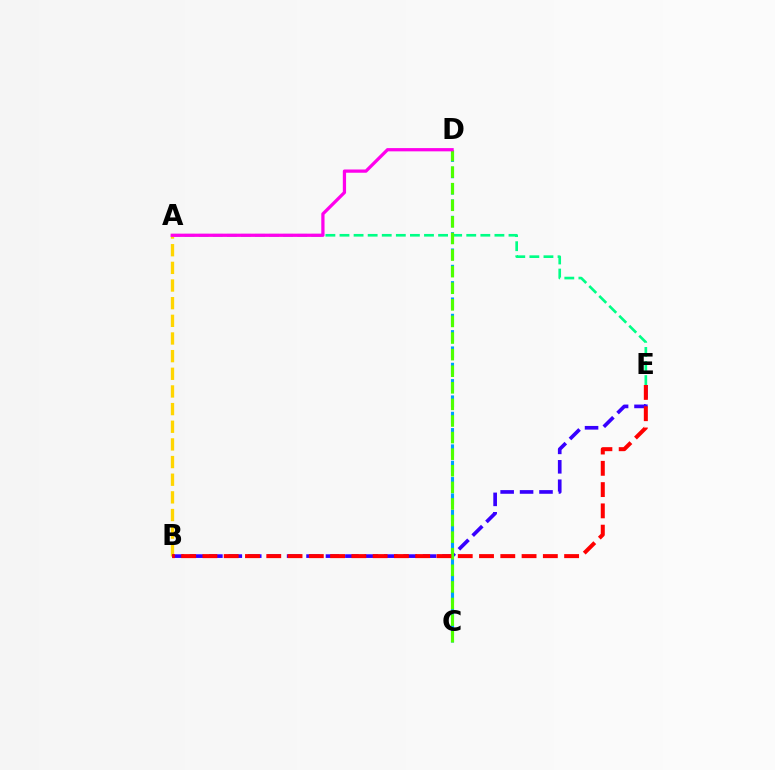{('A', 'E'): [{'color': '#00ff86', 'line_style': 'dashed', 'thickness': 1.91}], ('C', 'D'): [{'color': '#009eff', 'line_style': 'dashed', 'thickness': 2.22}, {'color': '#4fff00', 'line_style': 'dashed', 'thickness': 2.25}], ('A', 'B'): [{'color': '#ffd500', 'line_style': 'dashed', 'thickness': 2.4}], ('B', 'E'): [{'color': '#3700ff', 'line_style': 'dashed', 'thickness': 2.64}, {'color': '#ff0000', 'line_style': 'dashed', 'thickness': 2.89}], ('A', 'D'): [{'color': '#ff00ed', 'line_style': 'solid', 'thickness': 2.34}]}